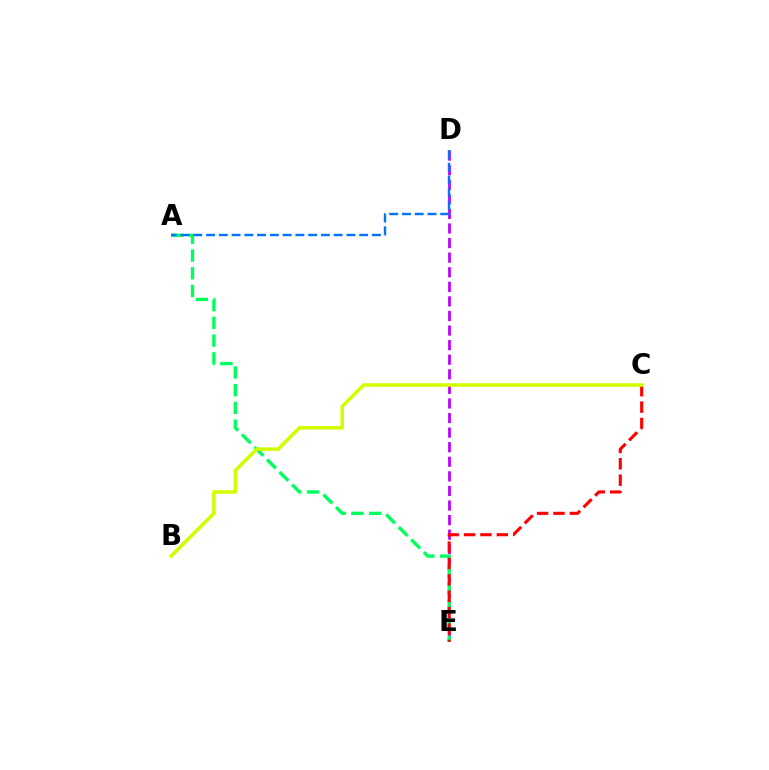{('D', 'E'): [{'color': '#b900ff', 'line_style': 'dashed', 'thickness': 1.98}], ('A', 'E'): [{'color': '#00ff5c', 'line_style': 'dashed', 'thickness': 2.41}], ('C', 'E'): [{'color': '#ff0000', 'line_style': 'dashed', 'thickness': 2.23}], ('A', 'D'): [{'color': '#0074ff', 'line_style': 'dashed', 'thickness': 1.73}], ('B', 'C'): [{'color': '#d1ff00', 'line_style': 'solid', 'thickness': 2.56}]}